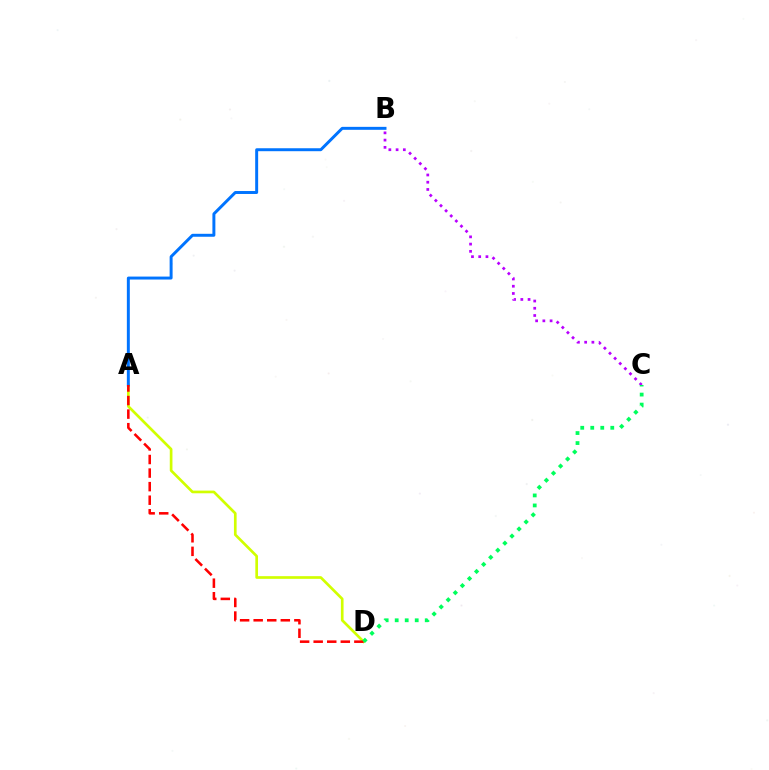{('A', 'D'): [{'color': '#d1ff00', 'line_style': 'solid', 'thickness': 1.93}, {'color': '#ff0000', 'line_style': 'dashed', 'thickness': 1.84}], ('B', 'C'): [{'color': '#b900ff', 'line_style': 'dotted', 'thickness': 1.97}], ('A', 'B'): [{'color': '#0074ff', 'line_style': 'solid', 'thickness': 2.13}], ('C', 'D'): [{'color': '#00ff5c', 'line_style': 'dotted', 'thickness': 2.72}]}